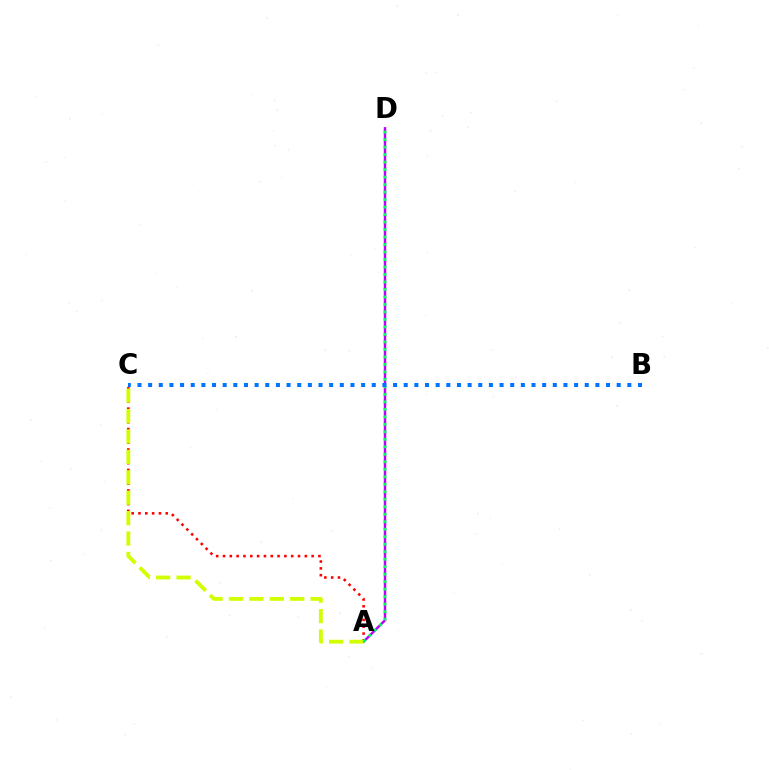{('A', 'C'): [{'color': '#ff0000', 'line_style': 'dotted', 'thickness': 1.85}, {'color': '#d1ff00', 'line_style': 'dashed', 'thickness': 2.77}], ('A', 'D'): [{'color': '#b900ff', 'line_style': 'solid', 'thickness': 1.77}, {'color': '#00ff5c', 'line_style': 'dotted', 'thickness': 2.04}], ('B', 'C'): [{'color': '#0074ff', 'line_style': 'dotted', 'thickness': 2.89}]}